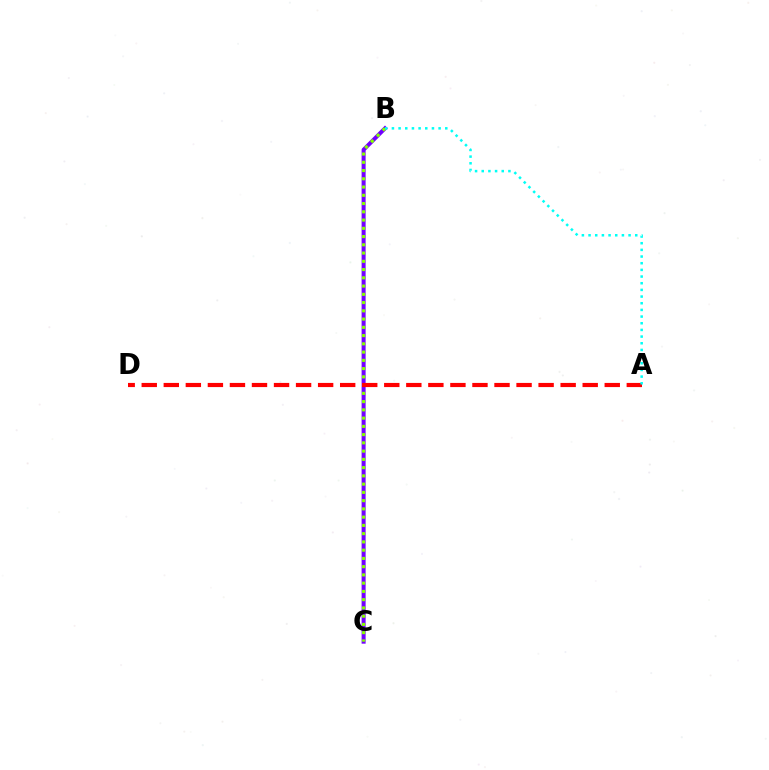{('B', 'C'): [{'color': '#7200ff', 'line_style': 'solid', 'thickness': 2.89}, {'color': '#84ff00', 'line_style': 'dotted', 'thickness': 2.24}], ('A', 'D'): [{'color': '#ff0000', 'line_style': 'dashed', 'thickness': 3.0}], ('A', 'B'): [{'color': '#00fff6', 'line_style': 'dotted', 'thickness': 1.81}]}